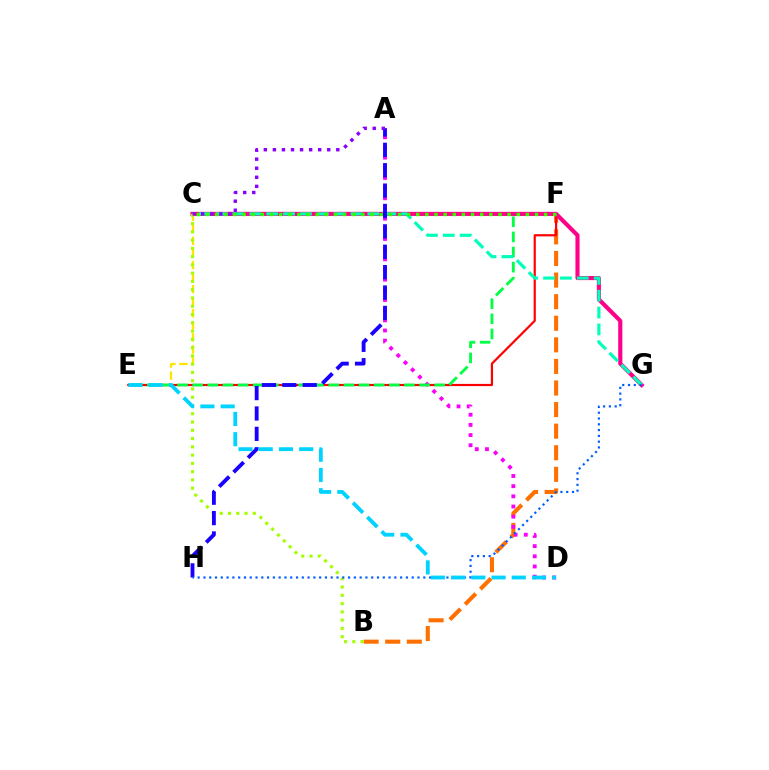{('B', 'F'): [{'color': '#ff7000', 'line_style': 'dashed', 'thickness': 2.93}], ('C', 'E'): [{'color': '#ffe600', 'line_style': 'dashed', 'thickness': 1.64}], ('A', 'D'): [{'color': '#fa00f9', 'line_style': 'dotted', 'thickness': 2.76}], ('E', 'F'): [{'color': '#ff0000', 'line_style': 'solid', 'thickness': 1.58}, {'color': '#00ff45', 'line_style': 'dashed', 'thickness': 2.06}], ('C', 'G'): [{'color': '#ff0088', 'line_style': 'solid', 'thickness': 2.97}, {'color': '#00ffbb', 'line_style': 'dashed', 'thickness': 2.29}], ('B', 'C'): [{'color': '#a2ff00', 'line_style': 'dotted', 'thickness': 2.25}], ('C', 'F'): [{'color': '#31ff00', 'line_style': 'dotted', 'thickness': 2.48}], ('A', 'H'): [{'color': '#1900ff', 'line_style': 'dashed', 'thickness': 2.77}], ('G', 'H'): [{'color': '#005dff', 'line_style': 'dotted', 'thickness': 1.57}], ('A', 'C'): [{'color': '#8a00ff', 'line_style': 'dotted', 'thickness': 2.46}], ('D', 'E'): [{'color': '#00d3ff', 'line_style': 'dashed', 'thickness': 2.75}]}